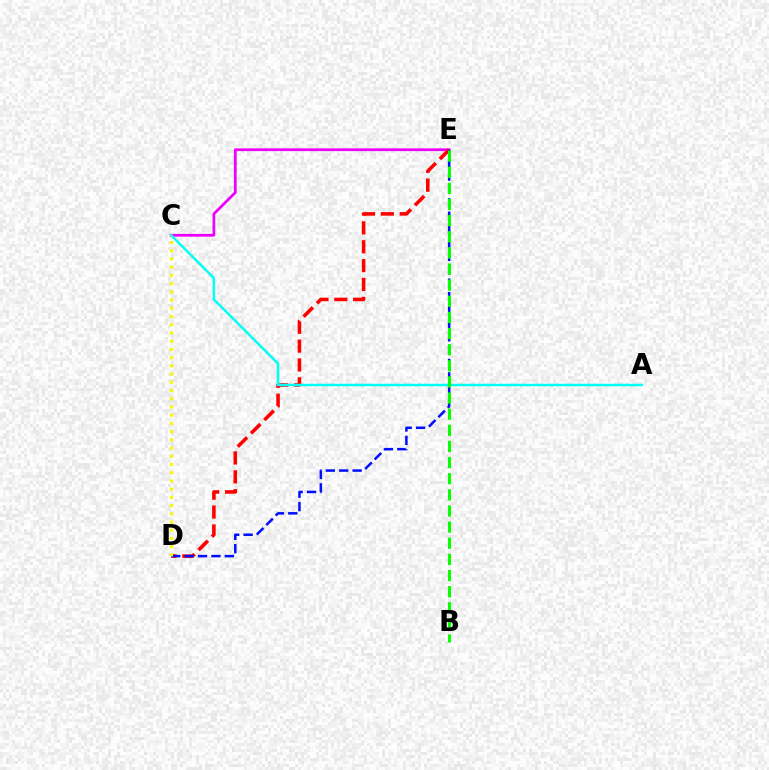{('C', 'E'): [{'color': '#ee00ff', 'line_style': 'solid', 'thickness': 1.99}], ('D', 'E'): [{'color': '#ff0000', 'line_style': 'dashed', 'thickness': 2.56}, {'color': '#0010ff', 'line_style': 'dashed', 'thickness': 1.82}], ('A', 'C'): [{'color': '#00fff6', 'line_style': 'solid', 'thickness': 1.79}], ('B', 'E'): [{'color': '#08ff00', 'line_style': 'dashed', 'thickness': 2.19}], ('C', 'D'): [{'color': '#fcf500', 'line_style': 'dotted', 'thickness': 2.23}]}